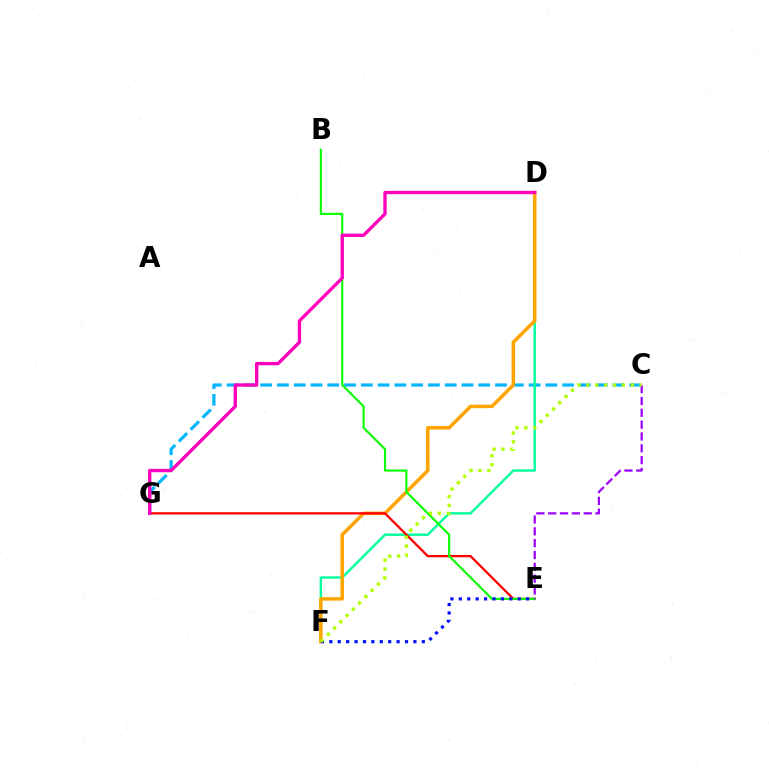{('C', 'G'): [{'color': '#00b5ff', 'line_style': 'dashed', 'thickness': 2.28}], ('D', 'F'): [{'color': '#00ff9d', 'line_style': 'solid', 'thickness': 1.72}, {'color': '#ffa500', 'line_style': 'solid', 'thickness': 2.52}], ('E', 'G'): [{'color': '#ff0000', 'line_style': 'solid', 'thickness': 1.64}], ('B', 'E'): [{'color': '#08ff00', 'line_style': 'solid', 'thickness': 1.53}], ('E', 'F'): [{'color': '#0010ff', 'line_style': 'dotted', 'thickness': 2.28}], ('C', 'E'): [{'color': '#9b00ff', 'line_style': 'dashed', 'thickness': 1.61}], ('C', 'F'): [{'color': '#b3ff00', 'line_style': 'dotted', 'thickness': 2.41}], ('D', 'G'): [{'color': '#ff00bd', 'line_style': 'solid', 'thickness': 2.4}]}